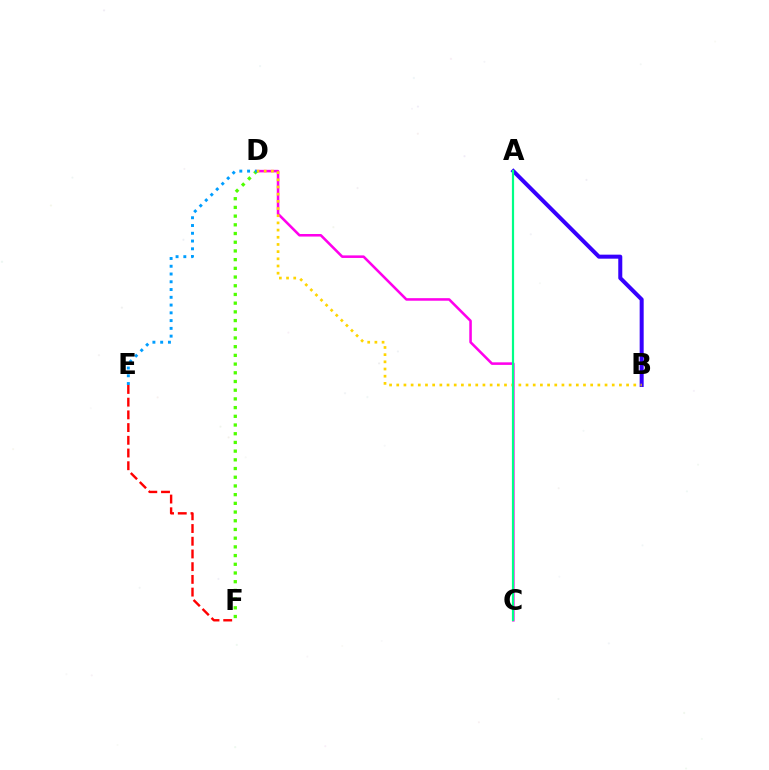{('A', 'B'): [{'color': '#3700ff', 'line_style': 'solid', 'thickness': 2.89}], ('C', 'D'): [{'color': '#ff00ed', 'line_style': 'solid', 'thickness': 1.84}], ('E', 'F'): [{'color': '#ff0000', 'line_style': 'dashed', 'thickness': 1.73}], ('B', 'D'): [{'color': '#ffd500', 'line_style': 'dotted', 'thickness': 1.95}], ('D', 'F'): [{'color': '#4fff00', 'line_style': 'dotted', 'thickness': 2.36}], ('A', 'C'): [{'color': '#00ff86', 'line_style': 'solid', 'thickness': 1.58}], ('D', 'E'): [{'color': '#009eff', 'line_style': 'dotted', 'thickness': 2.11}]}